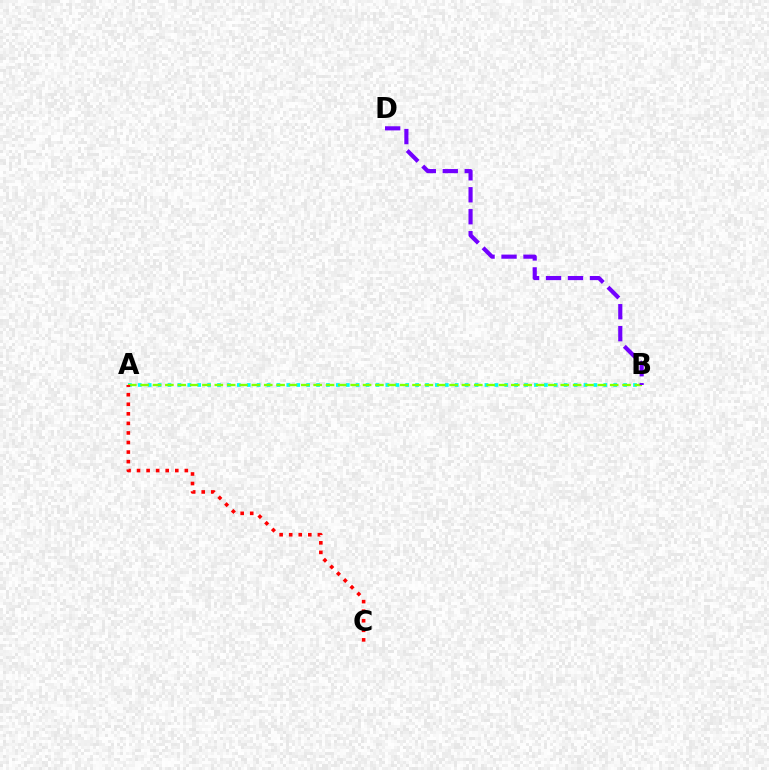{('A', 'B'): [{'color': '#00fff6', 'line_style': 'dotted', 'thickness': 2.69}, {'color': '#84ff00', 'line_style': 'dashed', 'thickness': 1.68}], ('B', 'D'): [{'color': '#7200ff', 'line_style': 'dashed', 'thickness': 2.98}], ('A', 'C'): [{'color': '#ff0000', 'line_style': 'dotted', 'thickness': 2.6}]}